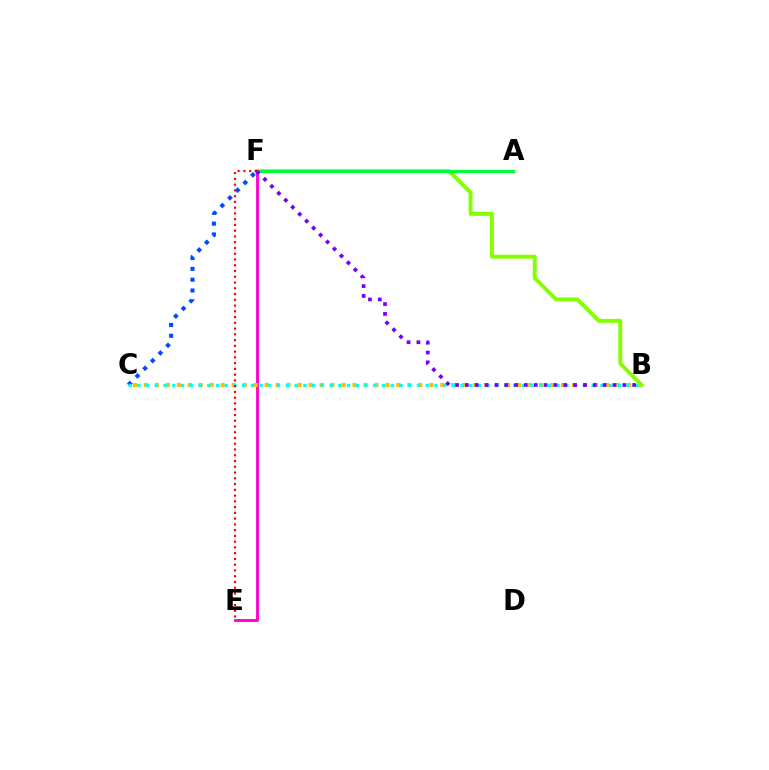{('E', 'F'): [{'color': '#ff00cf', 'line_style': 'solid', 'thickness': 2.05}, {'color': '#ff0000', 'line_style': 'dotted', 'thickness': 1.56}], ('B', 'C'): [{'color': '#ffbd00', 'line_style': 'dotted', 'thickness': 2.98}, {'color': '#00fff6', 'line_style': 'dotted', 'thickness': 2.37}], ('B', 'F'): [{'color': '#84ff00', 'line_style': 'solid', 'thickness': 2.82}, {'color': '#7200ff', 'line_style': 'dotted', 'thickness': 2.67}], ('A', 'F'): [{'color': '#00ff39', 'line_style': 'solid', 'thickness': 2.25}], ('C', 'F'): [{'color': '#004bff', 'line_style': 'dotted', 'thickness': 2.94}]}